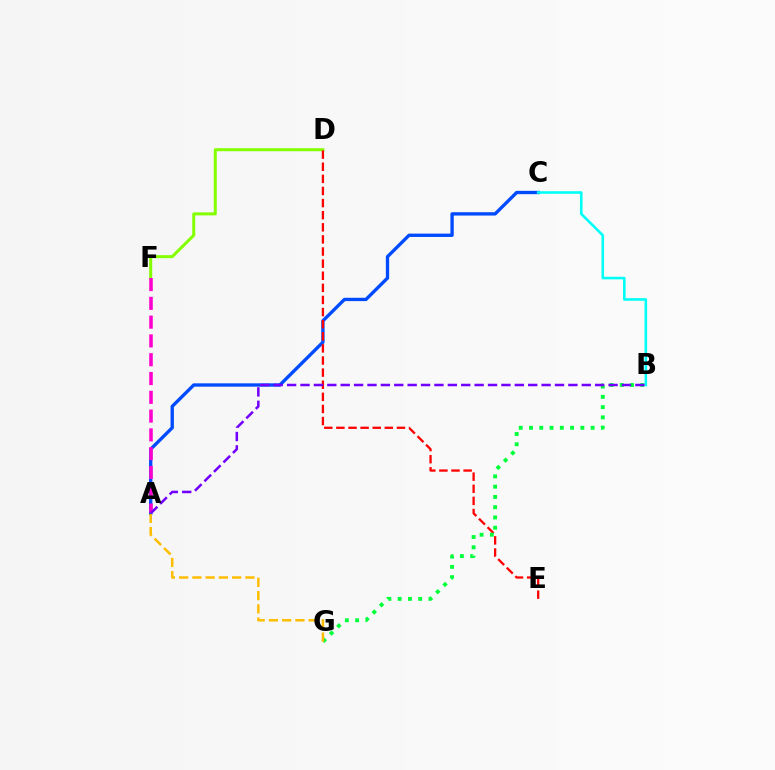{('A', 'C'): [{'color': '#004bff', 'line_style': 'solid', 'thickness': 2.41}], ('D', 'F'): [{'color': '#84ff00', 'line_style': 'solid', 'thickness': 2.17}], ('D', 'E'): [{'color': '#ff0000', 'line_style': 'dashed', 'thickness': 1.65}], ('B', 'G'): [{'color': '#00ff39', 'line_style': 'dotted', 'thickness': 2.79}], ('A', 'F'): [{'color': '#ff00cf', 'line_style': 'dashed', 'thickness': 2.55}], ('B', 'C'): [{'color': '#00fff6', 'line_style': 'solid', 'thickness': 1.87}], ('A', 'G'): [{'color': '#ffbd00', 'line_style': 'dashed', 'thickness': 1.8}], ('A', 'B'): [{'color': '#7200ff', 'line_style': 'dashed', 'thickness': 1.82}]}